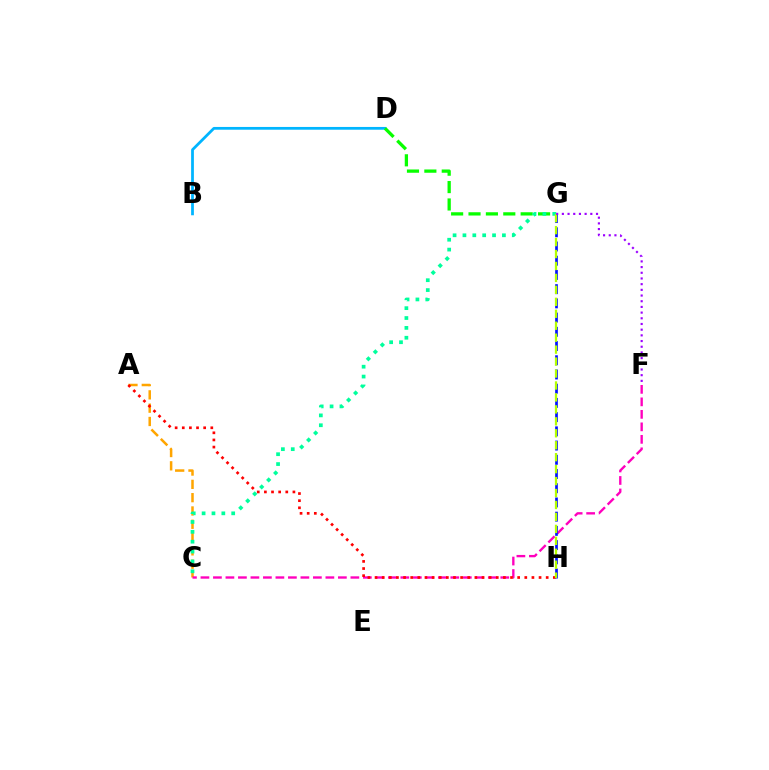{('B', 'D'): [{'color': '#00b5ff', 'line_style': 'solid', 'thickness': 1.99}], ('A', 'C'): [{'color': '#ffa500', 'line_style': 'dashed', 'thickness': 1.81}], ('D', 'G'): [{'color': '#08ff00', 'line_style': 'dashed', 'thickness': 2.36}], ('C', 'F'): [{'color': '#ff00bd', 'line_style': 'dashed', 'thickness': 1.7}], ('G', 'H'): [{'color': '#0010ff', 'line_style': 'dashed', 'thickness': 1.93}, {'color': '#b3ff00', 'line_style': 'dashed', 'thickness': 1.62}], ('C', 'G'): [{'color': '#00ff9d', 'line_style': 'dotted', 'thickness': 2.68}], ('A', 'H'): [{'color': '#ff0000', 'line_style': 'dotted', 'thickness': 1.94}], ('F', 'G'): [{'color': '#9b00ff', 'line_style': 'dotted', 'thickness': 1.55}]}